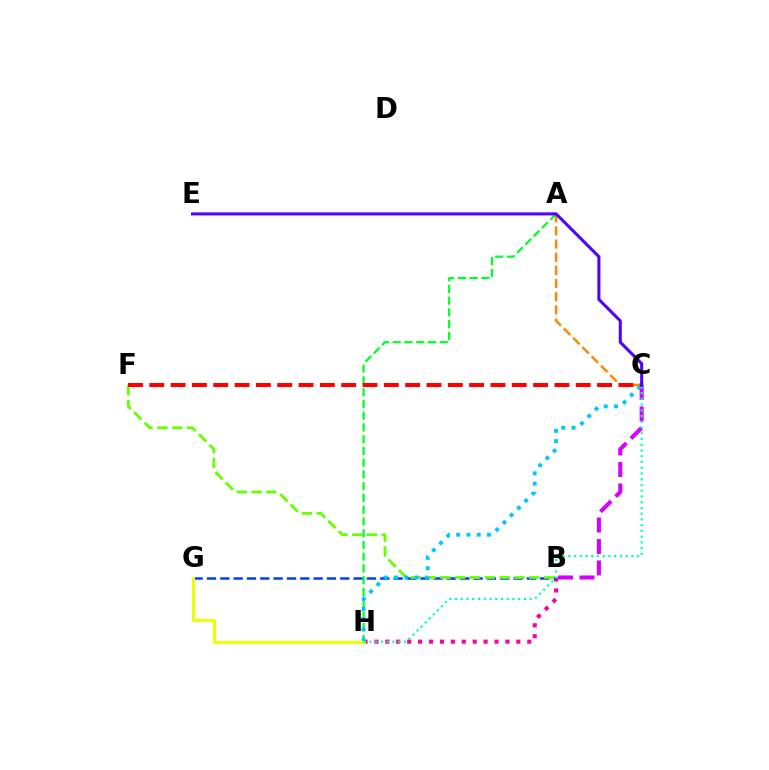{('B', 'H'): [{'color': '#ff00a0', 'line_style': 'dotted', 'thickness': 2.97}], ('A', 'C'): [{'color': '#ff8800', 'line_style': 'dashed', 'thickness': 1.79}], ('B', 'C'): [{'color': '#d600ff', 'line_style': 'dashed', 'thickness': 2.92}], ('B', 'G'): [{'color': '#003fff', 'line_style': 'dashed', 'thickness': 1.81}], ('B', 'F'): [{'color': '#66ff00', 'line_style': 'dashed', 'thickness': 2.01}], ('A', 'H'): [{'color': '#00ff27', 'line_style': 'dashed', 'thickness': 1.6}], ('C', 'H'): [{'color': '#00c7ff', 'line_style': 'dotted', 'thickness': 2.79}, {'color': '#00ffaf', 'line_style': 'dotted', 'thickness': 1.56}], ('G', 'H'): [{'color': '#eeff00', 'line_style': 'solid', 'thickness': 2.19}], ('C', 'F'): [{'color': '#ff0000', 'line_style': 'dashed', 'thickness': 2.9}], ('C', 'E'): [{'color': '#4f00ff', 'line_style': 'solid', 'thickness': 2.19}]}